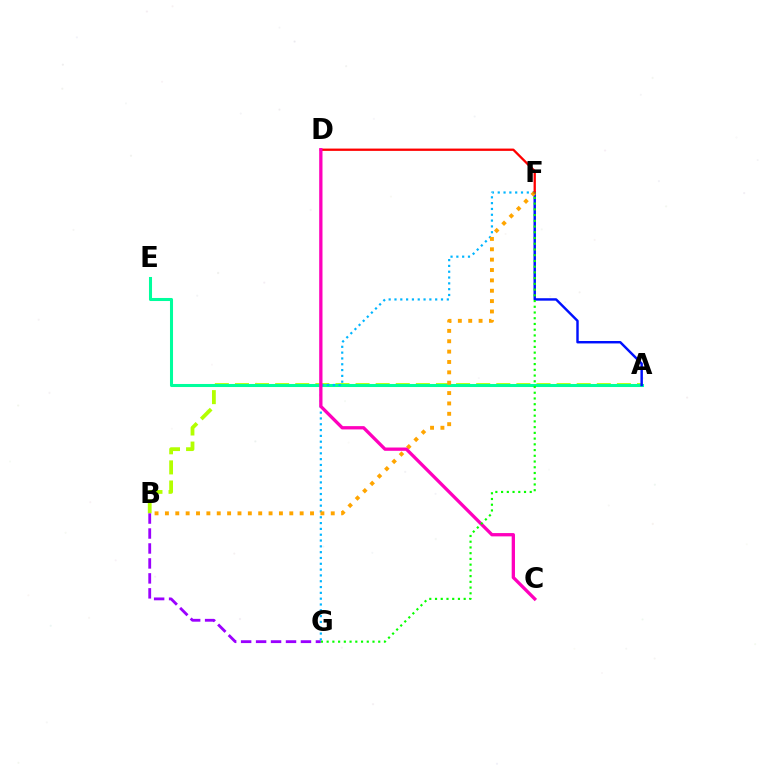{('A', 'B'): [{'color': '#b3ff00', 'line_style': 'dashed', 'thickness': 2.73}], ('A', 'E'): [{'color': '#00ff9d', 'line_style': 'solid', 'thickness': 2.2}], ('B', 'G'): [{'color': '#9b00ff', 'line_style': 'dashed', 'thickness': 2.03}], ('F', 'G'): [{'color': '#00b5ff', 'line_style': 'dotted', 'thickness': 1.58}, {'color': '#08ff00', 'line_style': 'dotted', 'thickness': 1.56}], ('A', 'F'): [{'color': '#0010ff', 'line_style': 'solid', 'thickness': 1.76}], ('B', 'F'): [{'color': '#ffa500', 'line_style': 'dotted', 'thickness': 2.82}], ('D', 'F'): [{'color': '#ff0000', 'line_style': 'solid', 'thickness': 1.66}], ('C', 'D'): [{'color': '#ff00bd', 'line_style': 'solid', 'thickness': 2.38}]}